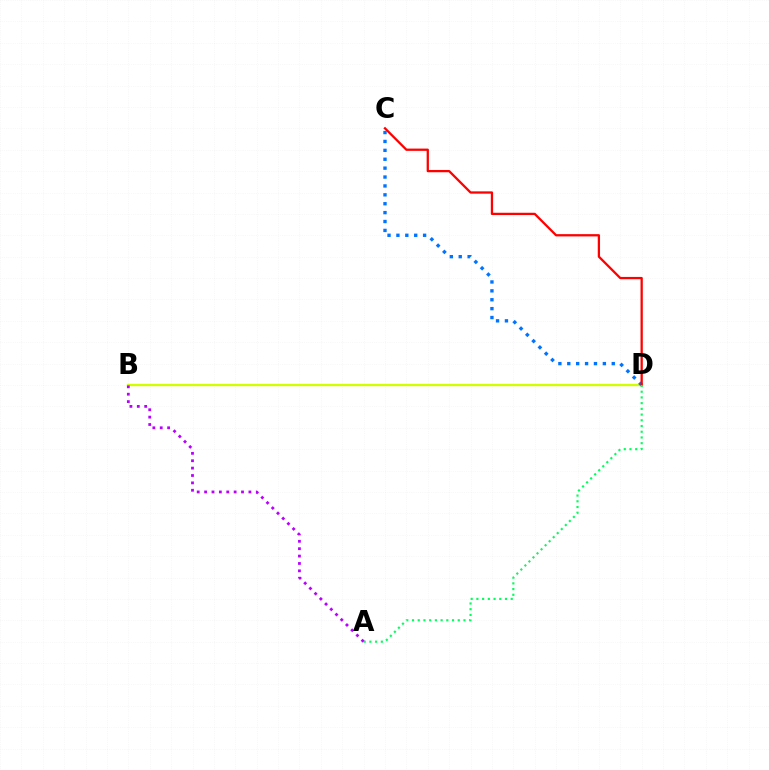{('B', 'D'): [{'color': '#d1ff00', 'line_style': 'solid', 'thickness': 1.69}], ('C', 'D'): [{'color': '#0074ff', 'line_style': 'dotted', 'thickness': 2.42}, {'color': '#ff0000', 'line_style': 'solid', 'thickness': 1.64}], ('A', 'D'): [{'color': '#00ff5c', 'line_style': 'dotted', 'thickness': 1.55}], ('A', 'B'): [{'color': '#b900ff', 'line_style': 'dotted', 'thickness': 2.01}]}